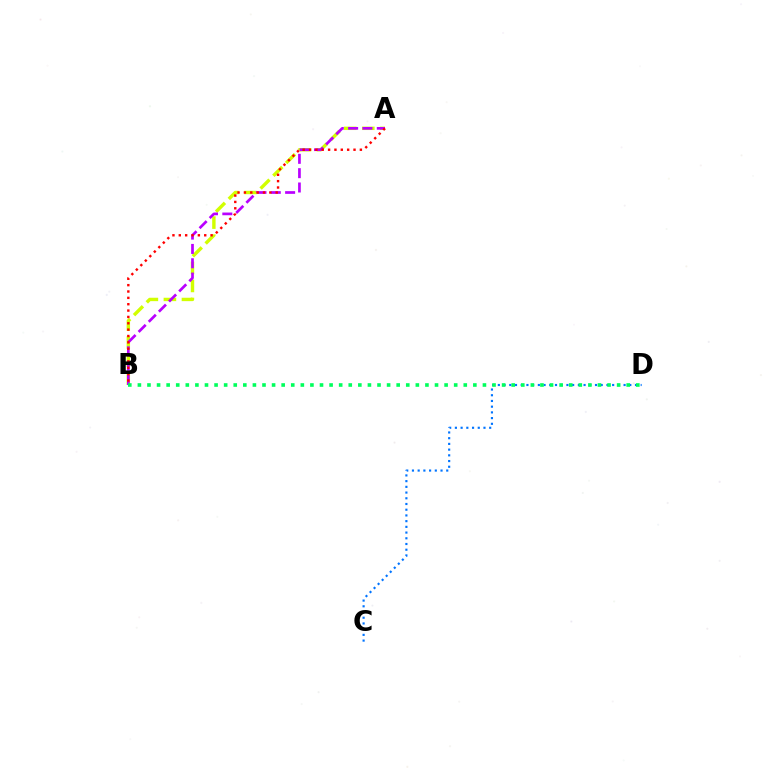{('C', 'D'): [{'color': '#0074ff', 'line_style': 'dotted', 'thickness': 1.55}], ('A', 'B'): [{'color': '#d1ff00', 'line_style': 'dashed', 'thickness': 2.45}, {'color': '#b900ff', 'line_style': 'dashed', 'thickness': 1.95}, {'color': '#ff0000', 'line_style': 'dotted', 'thickness': 1.73}], ('B', 'D'): [{'color': '#00ff5c', 'line_style': 'dotted', 'thickness': 2.6}]}